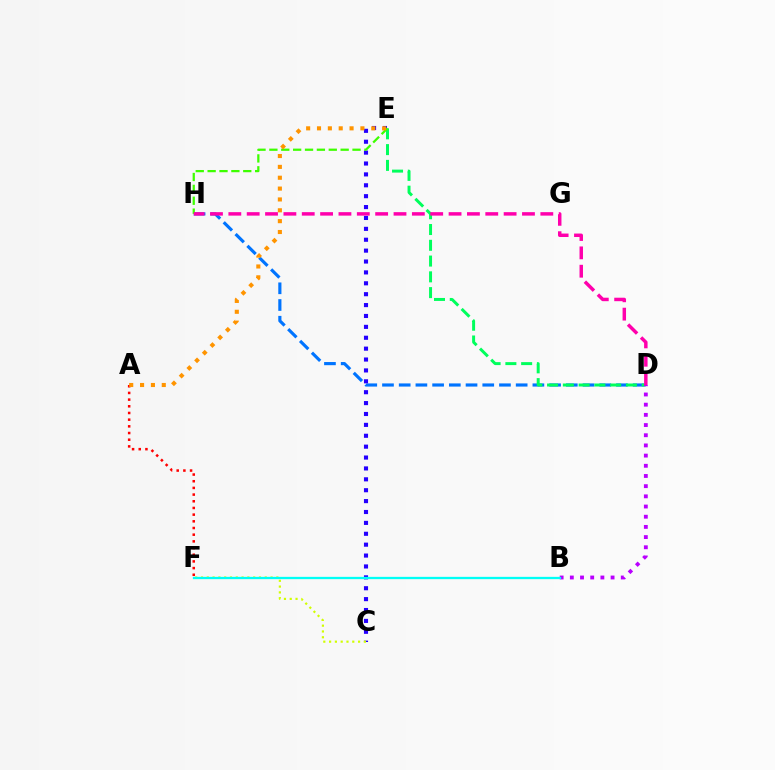{('D', 'H'): [{'color': '#0074ff', 'line_style': 'dashed', 'thickness': 2.27}, {'color': '#ff00ac', 'line_style': 'dashed', 'thickness': 2.49}], ('D', 'E'): [{'color': '#00ff5c', 'line_style': 'dashed', 'thickness': 2.14}], ('C', 'E'): [{'color': '#2500ff', 'line_style': 'dotted', 'thickness': 2.96}], ('E', 'H'): [{'color': '#3dff00', 'line_style': 'dashed', 'thickness': 1.61}], ('B', 'D'): [{'color': '#b900ff', 'line_style': 'dotted', 'thickness': 2.77}], ('C', 'F'): [{'color': '#d1ff00', 'line_style': 'dotted', 'thickness': 1.57}], ('A', 'F'): [{'color': '#ff0000', 'line_style': 'dotted', 'thickness': 1.82}], ('B', 'F'): [{'color': '#00fff6', 'line_style': 'solid', 'thickness': 1.65}], ('A', 'E'): [{'color': '#ff9400', 'line_style': 'dotted', 'thickness': 2.95}]}